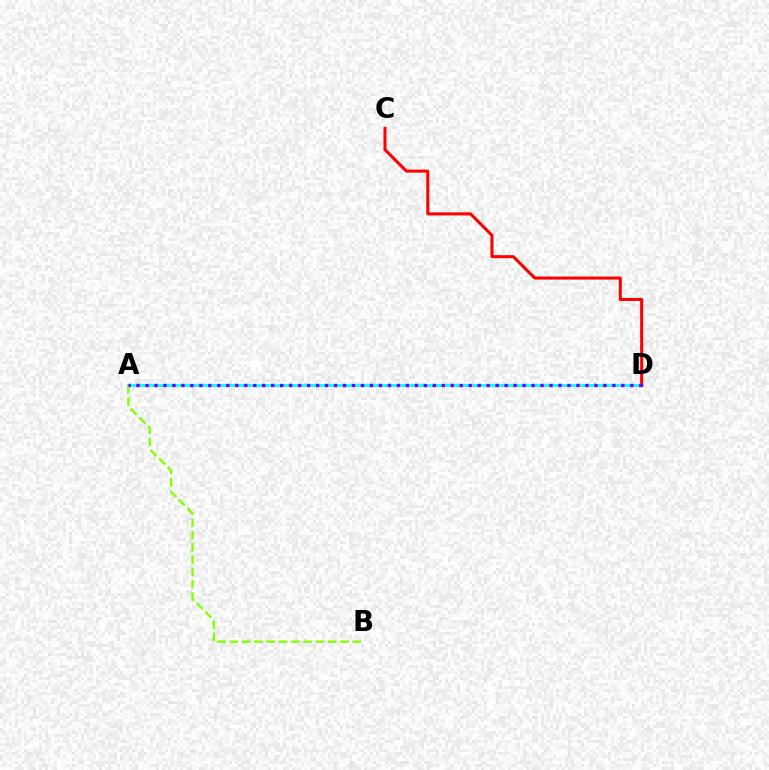{('A', 'D'): [{'color': '#00fff6', 'line_style': 'solid', 'thickness': 1.95}, {'color': '#7200ff', 'line_style': 'dotted', 'thickness': 2.44}], ('A', 'B'): [{'color': '#84ff00', 'line_style': 'dashed', 'thickness': 1.67}], ('C', 'D'): [{'color': '#ff0000', 'line_style': 'solid', 'thickness': 2.18}]}